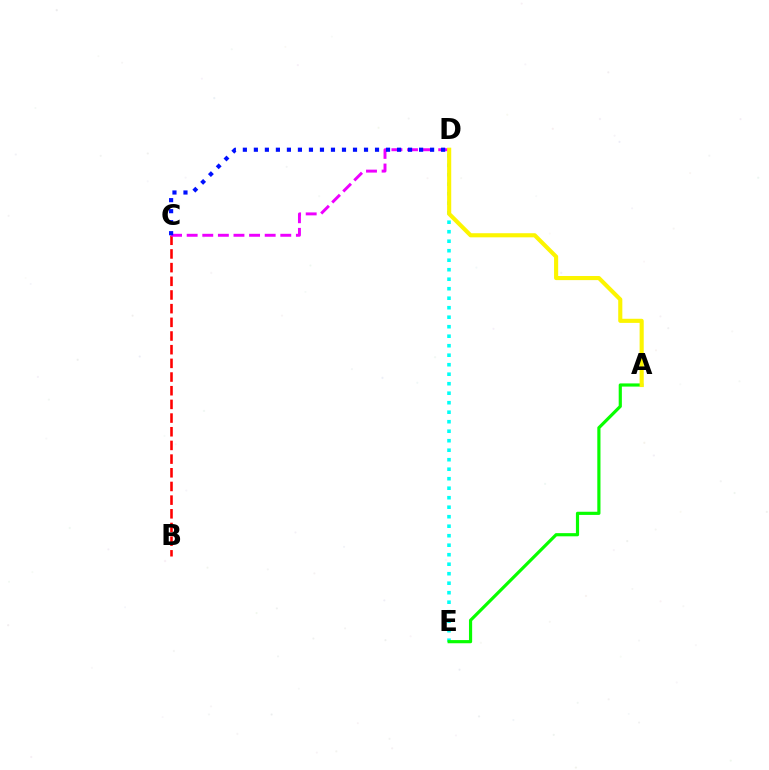{('B', 'C'): [{'color': '#ff0000', 'line_style': 'dashed', 'thickness': 1.86}], ('C', 'D'): [{'color': '#ee00ff', 'line_style': 'dashed', 'thickness': 2.12}, {'color': '#0010ff', 'line_style': 'dotted', 'thickness': 2.99}], ('D', 'E'): [{'color': '#00fff6', 'line_style': 'dotted', 'thickness': 2.58}], ('A', 'E'): [{'color': '#08ff00', 'line_style': 'solid', 'thickness': 2.28}], ('A', 'D'): [{'color': '#fcf500', 'line_style': 'solid', 'thickness': 2.96}]}